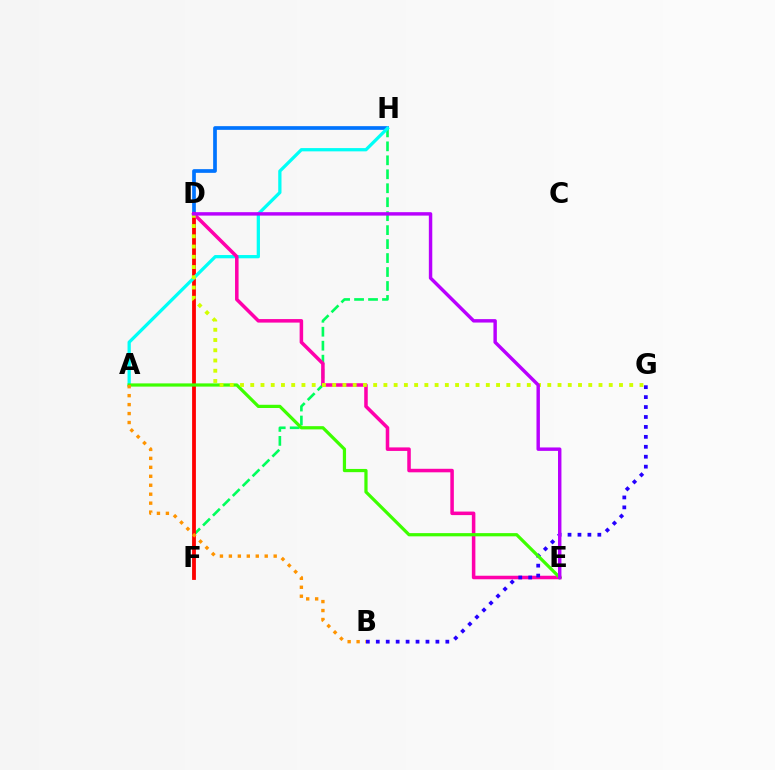{('D', 'H'): [{'color': '#0074ff', 'line_style': 'solid', 'thickness': 2.66}], ('F', 'H'): [{'color': '#00ff5c', 'line_style': 'dashed', 'thickness': 1.9}], ('D', 'F'): [{'color': '#ff0000', 'line_style': 'solid', 'thickness': 2.73}], ('A', 'H'): [{'color': '#00fff6', 'line_style': 'solid', 'thickness': 2.35}], ('D', 'E'): [{'color': '#ff00ac', 'line_style': 'solid', 'thickness': 2.54}, {'color': '#b900ff', 'line_style': 'solid', 'thickness': 2.47}], ('B', 'G'): [{'color': '#2500ff', 'line_style': 'dotted', 'thickness': 2.7}], ('A', 'E'): [{'color': '#3dff00', 'line_style': 'solid', 'thickness': 2.32}], ('D', 'G'): [{'color': '#d1ff00', 'line_style': 'dotted', 'thickness': 2.78}], ('A', 'B'): [{'color': '#ff9400', 'line_style': 'dotted', 'thickness': 2.43}]}